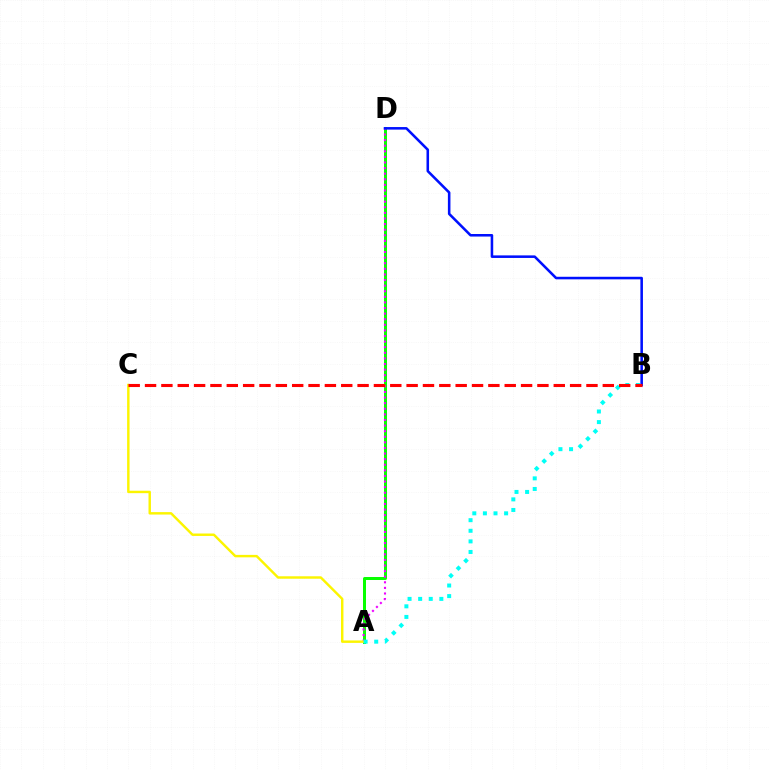{('A', 'D'): [{'color': '#08ff00', 'line_style': 'solid', 'thickness': 2.15}, {'color': '#ee00ff', 'line_style': 'dotted', 'thickness': 1.52}], ('A', 'C'): [{'color': '#fcf500', 'line_style': 'solid', 'thickness': 1.76}], ('A', 'B'): [{'color': '#00fff6', 'line_style': 'dotted', 'thickness': 2.88}], ('B', 'D'): [{'color': '#0010ff', 'line_style': 'solid', 'thickness': 1.84}], ('B', 'C'): [{'color': '#ff0000', 'line_style': 'dashed', 'thickness': 2.22}]}